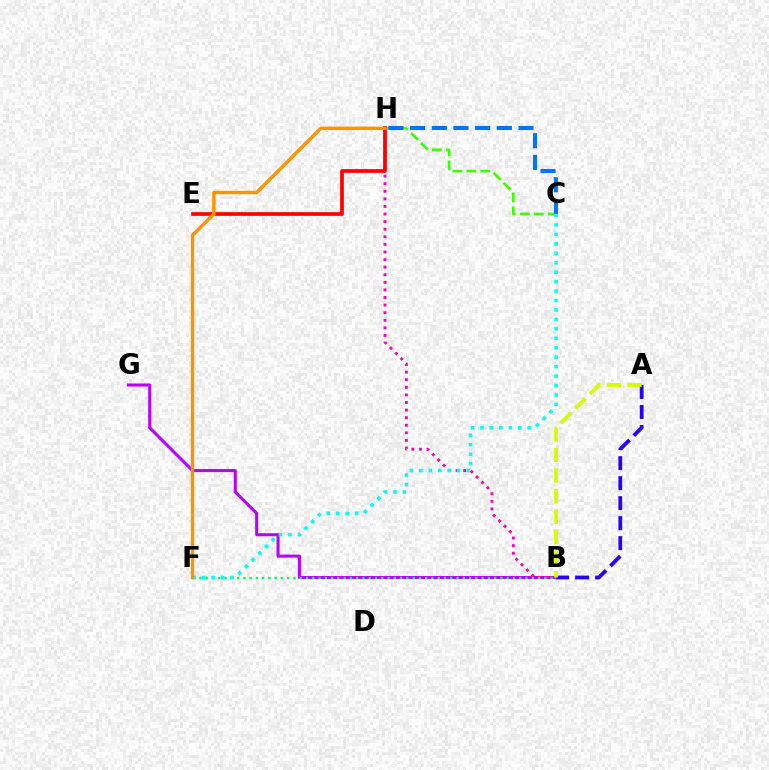{('B', 'G'): [{'color': '#b900ff', 'line_style': 'solid', 'thickness': 2.19}], ('C', 'H'): [{'color': '#3dff00', 'line_style': 'dashed', 'thickness': 1.9}, {'color': '#0074ff', 'line_style': 'dashed', 'thickness': 2.95}], ('B', 'H'): [{'color': '#ff00ac', 'line_style': 'dotted', 'thickness': 2.06}], ('A', 'B'): [{'color': '#2500ff', 'line_style': 'dashed', 'thickness': 2.72}, {'color': '#d1ff00', 'line_style': 'dashed', 'thickness': 2.79}], ('B', 'F'): [{'color': '#00ff5c', 'line_style': 'dotted', 'thickness': 1.7}], ('E', 'H'): [{'color': '#ff0000', 'line_style': 'solid', 'thickness': 2.66}], ('C', 'F'): [{'color': '#00fff6', 'line_style': 'dotted', 'thickness': 2.57}], ('F', 'H'): [{'color': '#ff9400', 'line_style': 'solid', 'thickness': 2.45}]}